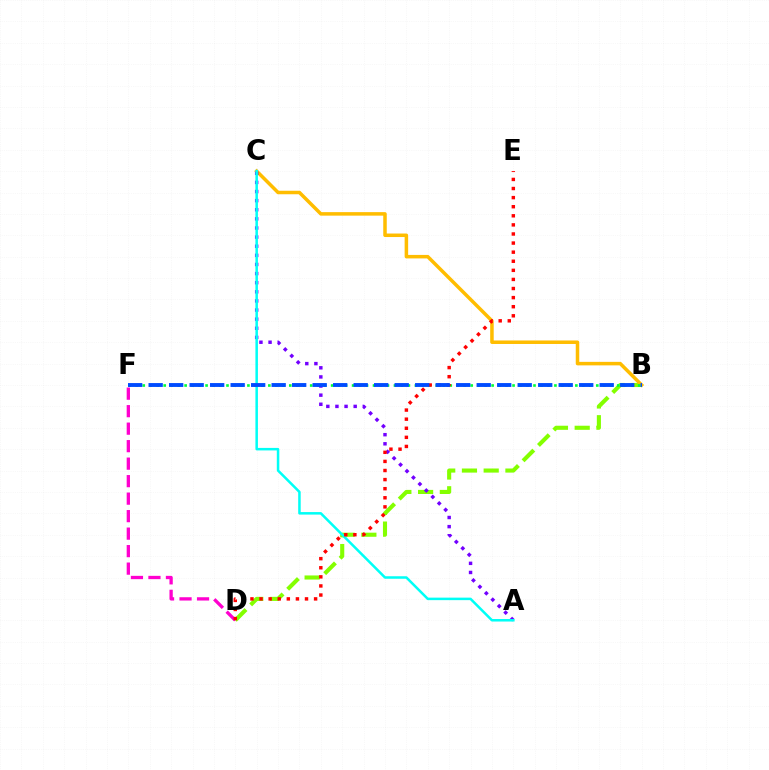{('B', 'D'): [{'color': '#84ff00', 'line_style': 'dashed', 'thickness': 2.95}], ('B', 'C'): [{'color': '#ffbd00', 'line_style': 'solid', 'thickness': 2.53}], ('A', 'C'): [{'color': '#7200ff', 'line_style': 'dotted', 'thickness': 2.48}, {'color': '#00fff6', 'line_style': 'solid', 'thickness': 1.81}], ('D', 'F'): [{'color': '#ff00cf', 'line_style': 'dashed', 'thickness': 2.38}], ('B', 'F'): [{'color': '#00ff39', 'line_style': 'dotted', 'thickness': 1.9}, {'color': '#004bff', 'line_style': 'dashed', 'thickness': 2.79}], ('D', 'E'): [{'color': '#ff0000', 'line_style': 'dotted', 'thickness': 2.47}]}